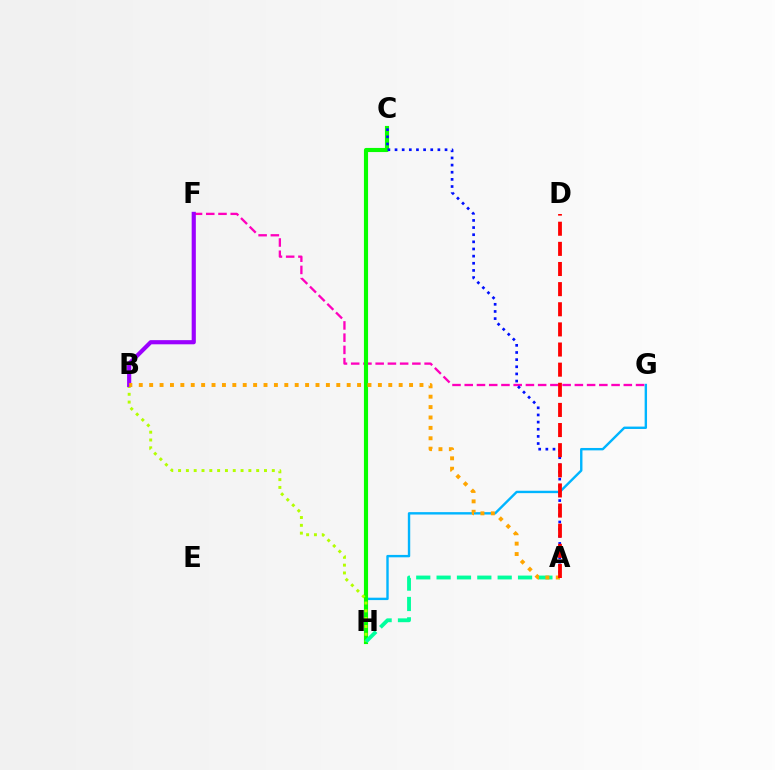{('G', 'H'): [{'color': '#00b5ff', 'line_style': 'solid', 'thickness': 1.73}], ('F', 'G'): [{'color': '#ff00bd', 'line_style': 'dashed', 'thickness': 1.66}], ('C', 'H'): [{'color': '#08ff00', 'line_style': 'solid', 'thickness': 2.97}], ('B', 'H'): [{'color': '#b3ff00', 'line_style': 'dotted', 'thickness': 2.12}], ('B', 'F'): [{'color': '#9b00ff', 'line_style': 'solid', 'thickness': 2.99}], ('A', 'H'): [{'color': '#00ff9d', 'line_style': 'dashed', 'thickness': 2.77}], ('A', 'C'): [{'color': '#0010ff', 'line_style': 'dotted', 'thickness': 1.94}], ('A', 'B'): [{'color': '#ffa500', 'line_style': 'dotted', 'thickness': 2.82}], ('A', 'D'): [{'color': '#ff0000', 'line_style': 'dashed', 'thickness': 2.73}]}